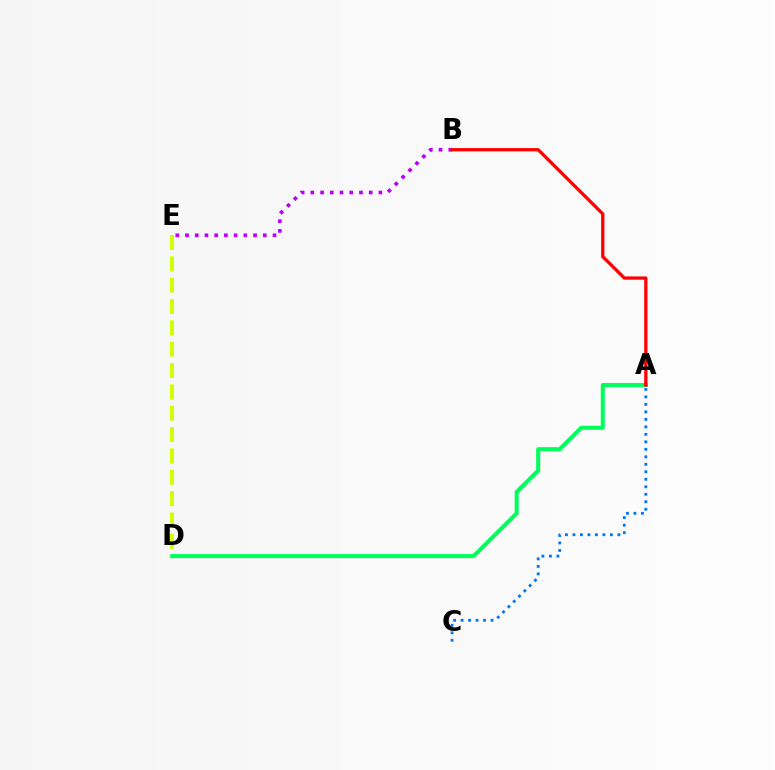{('A', 'C'): [{'color': '#0074ff', 'line_style': 'dotted', 'thickness': 2.04}], ('D', 'E'): [{'color': '#d1ff00', 'line_style': 'dashed', 'thickness': 2.9}], ('B', 'E'): [{'color': '#b900ff', 'line_style': 'dotted', 'thickness': 2.64}], ('A', 'D'): [{'color': '#00ff5c', 'line_style': 'solid', 'thickness': 2.92}], ('A', 'B'): [{'color': '#ff0000', 'line_style': 'solid', 'thickness': 2.36}]}